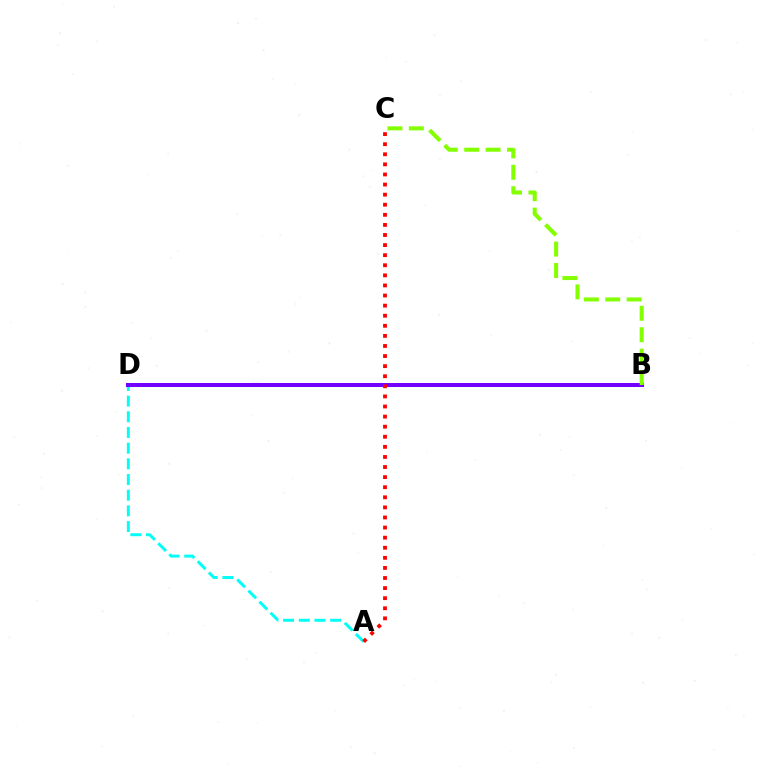{('A', 'D'): [{'color': '#00fff6', 'line_style': 'dashed', 'thickness': 2.13}], ('B', 'D'): [{'color': '#7200ff', 'line_style': 'solid', 'thickness': 2.89}], ('A', 'C'): [{'color': '#ff0000', 'line_style': 'dotted', 'thickness': 2.74}], ('B', 'C'): [{'color': '#84ff00', 'line_style': 'dashed', 'thickness': 2.91}]}